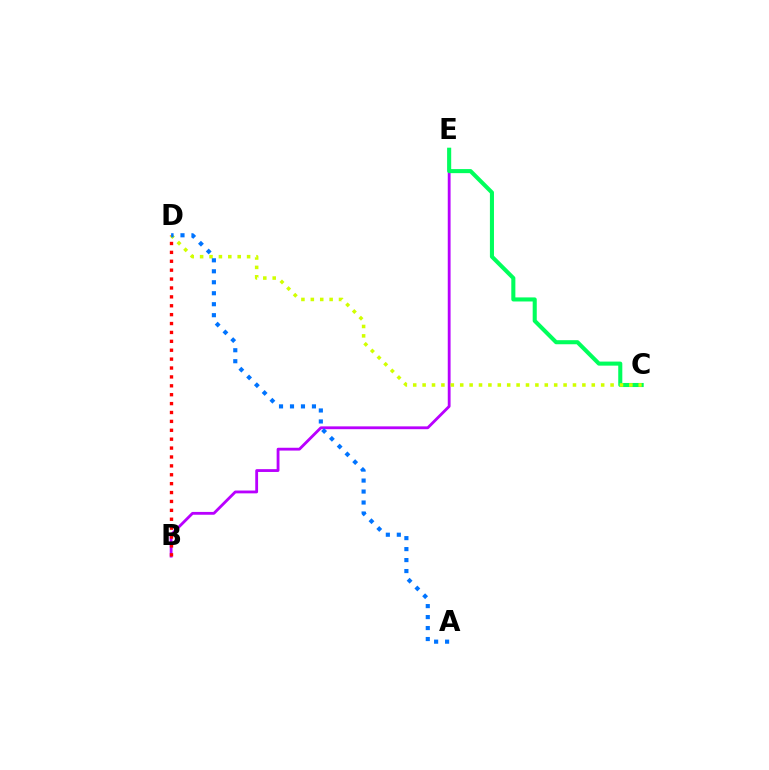{('B', 'E'): [{'color': '#b900ff', 'line_style': 'solid', 'thickness': 2.03}], ('C', 'E'): [{'color': '#00ff5c', 'line_style': 'solid', 'thickness': 2.93}], ('B', 'D'): [{'color': '#ff0000', 'line_style': 'dotted', 'thickness': 2.42}], ('C', 'D'): [{'color': '#d1ff00', 'line_style': 'dotted', 'thickness': 2.55}], ('A', 'D'): [{'color': '#0074ff', 'line_style': 'dotted', 'thickness': 2.98}]}